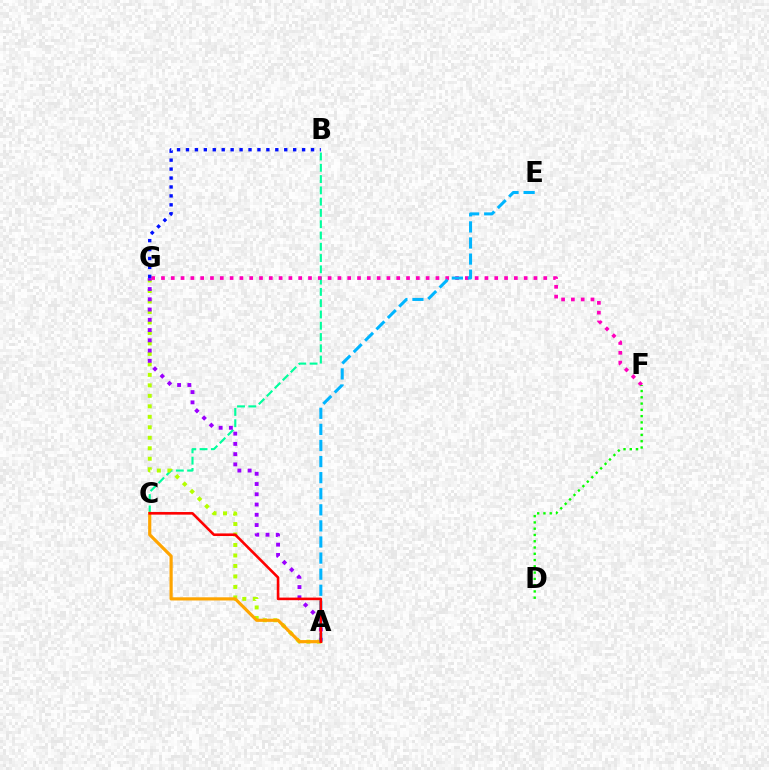{('B', 'C'): [{'color': '#00ff9d', 'line_style': 'dashed', 'thickness': 1.53}], ('A', 'G'): [{'color': '#b3ff00', 'line_style': 'dotted', 'thickness': 2.85}, {'color': '#9b00ff', 'line_style': 'dotted', 'thickness': 2.79}], ('A', 'C'): [{'color': '#ffa500', 'line_style': 'solid', 'thickness': 2.29}, {'color': '#ff0000', 'line_style': 'solid', 'thickness': 1.87}], ('F', 'G'): [{'color': '#ff00bd', 'line_style': 'dotted', 'thickness': 2.66}], ('D', 'F'): [{'color': '#08ff00', 'line_style': 'dotted', 'thickness': 1.7}], ('B', 'G'): [{'color': '#0010ff', 'line_style': 'dotted', 'thickness': 2.43}], ('A', 'E'): [{'color': '#00b5ff', 'line_style': 'dashed', 'thickness': 2.19}]}